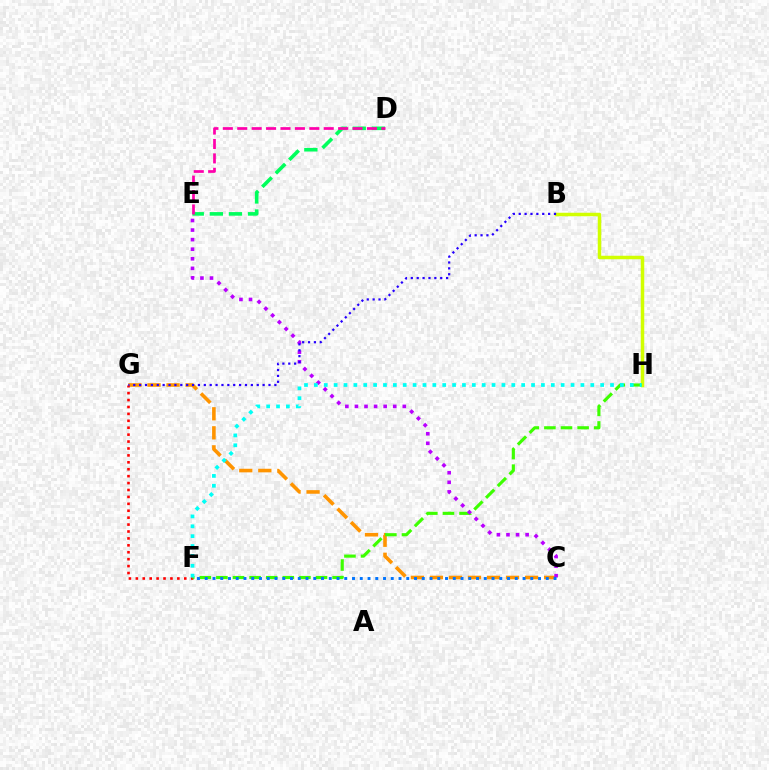{('C', 'G'): [{'color': '#ff9400', 'line_style': 'dashed', 'thickness': 2.59}], ('B', 'H'): [{'color': '#d1ff00', 'line_style': 'solid', 'thickness': 2.51}], ('D', 'E'): [{'color': '#00ff5c', 'line_style': 'dashed', 'thickness': 2.59}, {'color': '#ff00ac', 'line_style': 'dashed', 'thickness': 1.96}], ('F', 'G'): [{'color': '#ff0000', 'line_style': 'dotted', 'thickness': 1.88}], ('F', 'H'): [{'color': '#3dff00', 'line_style': 'dashed', 'thickness': 2.26}, {'color': '#00fff6', 'line_style': 'dotted', 'thickness': 2.68}], ('C', 'E'): [{'color': '#b900ff', 'line_style': 'dotted', 'thickness': 2.6}], ('B', 'G'): [{'color': '#2500ff', 'line_style': 'dotted', 'thickness': 1.6}], ('C', 'F'): [{'color': '#0074ff', 'line_style': 'dotted', 'thickness': 2.11}]}